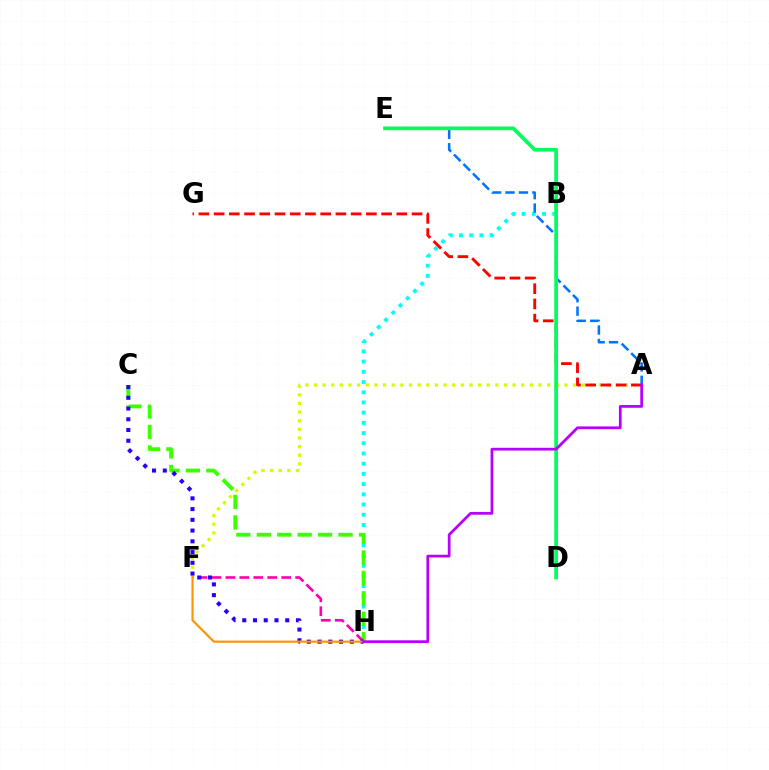{('B', 'H'): [{'color': '#00fff6', 'line_style': 'dotted', 'thickness': 2.77}], ('A', 'F'): [{'color': '#d1ff00', 'line_style': 'dotted', 'thickness': 2.35}], ('A', 'E'): [{'color': '#0074ff', 'line_style': 'dashed', 'thickness': 1.82}], ('C', 'H'): [{'color': '#3dff00', 'line_style': 'dashed', 'thickness': 2.77}, {'color': '#2500ff', 'line_style': 'dotted', 'thickness': 2.92}], ('A', 'G'): [{'color': '#ff0000', 'line_style': 'dashed', 'thickness': 2.07}], ('F', 'H'): [{'color': '#ff00ac', 'line_style': 'dashed', 'thickness': 1.9}, {'color': '#ff9400', 'line_style': 'solid', 'thickness': 1.55}], ('D', 'E'): [{'color': '#00ff5c', 'line_style': 'solid', 'thickness': 2.67}], ('A', 'H'): [{'color': '#b900ff', 'line_style': 'solid', 'thickness': 1.99}]}